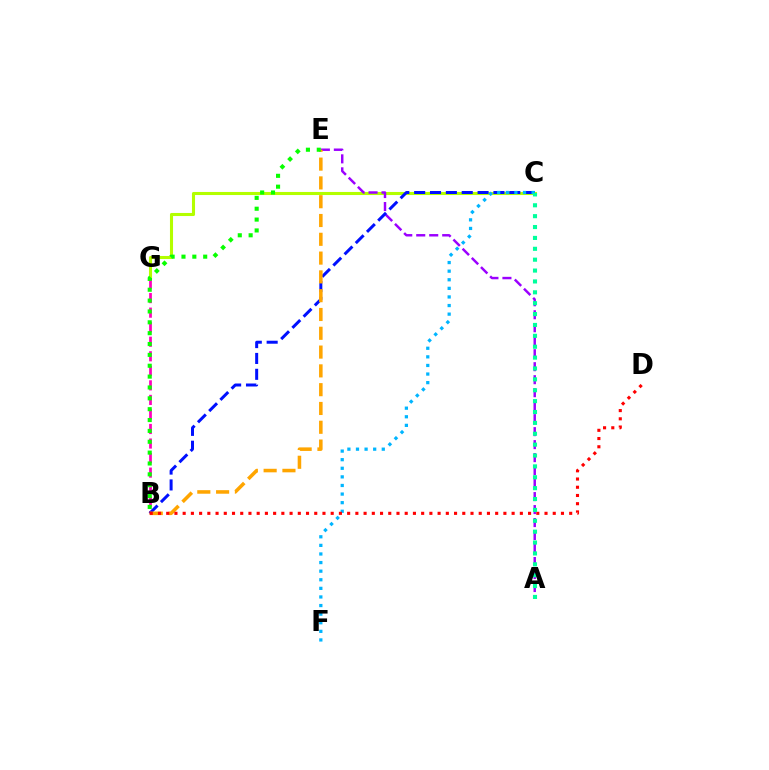{('C', 'G'): [{'color': '#b3ff00', 'line_style': 'solid', 'thickness': 2.22}], ('B', 'G'): [{'color': '#ff00bd', 'line_style': 'dashed', 'thickness': 1.98}], ('A', 'E'): [{'color': '#9b00ff', 'line_style': 'dashed', 'thickness': 1.76}], ('B', 'C'): [{'color': '#0010ff', 'line_style': 'dashed', 'thickness': 2.15}], ('B', 'E'): [{'color': '#ffa500', 'line_style': 'dashed', 'thickness': 2.55}, {'color': '#08ff00', 'line_style': 'dotted', 'thickness': 2.95}], ('C', 'F'): [{'color': '#00b5ff', 'line_style': 'dotted', 'thickness': 2.34}], ('B', 'D'): [{'color': '#ff0000', 'line_style': 'dotted', 'thickness': 2.23}], ('A', 'C'): [{'color': '#00ff9d', 'line_style': 'dotted', 'thickness': 2.96}]}